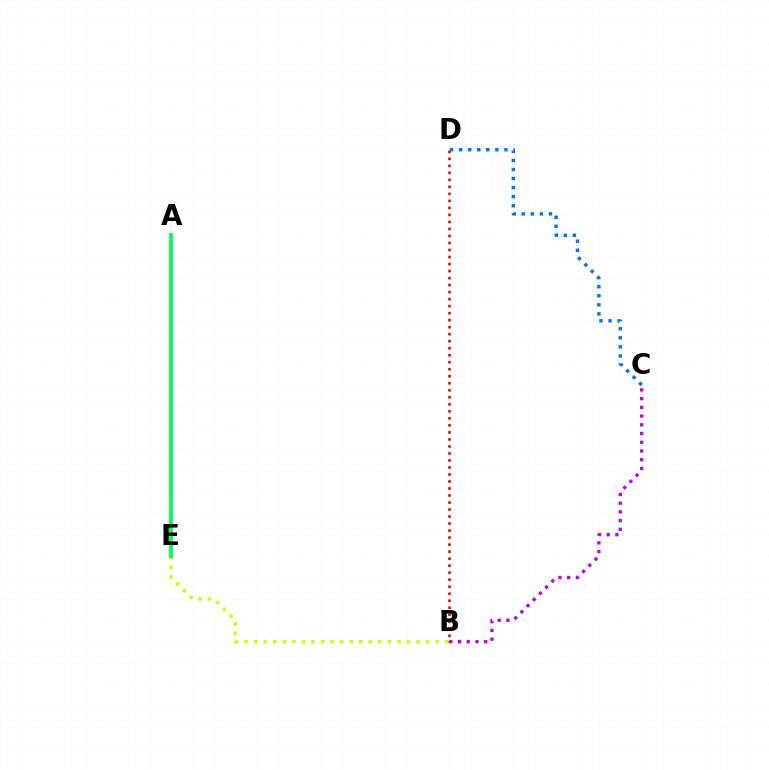{('C', 'D'): [{'color': '#0074ff', 'line_style': 'dotted', 'thickness': 2.46}], ('B', 'C'): [{'color': '#b900ff', 'line_style': 'dotted', 'thickness': 2.37}], ('B', 'E'): [{'color': '#d1ff00', 'line_style': 'dotted', 'thickness': 2.6}], ('B', 'D'): [{'color': '#ff0000', 'line_style': 'dotted', 'thickness': 1.91}], ('A', 'E'): [{'color': '#00ff5c', 'line_style': 'solid', 'thickness': 2.75}]}